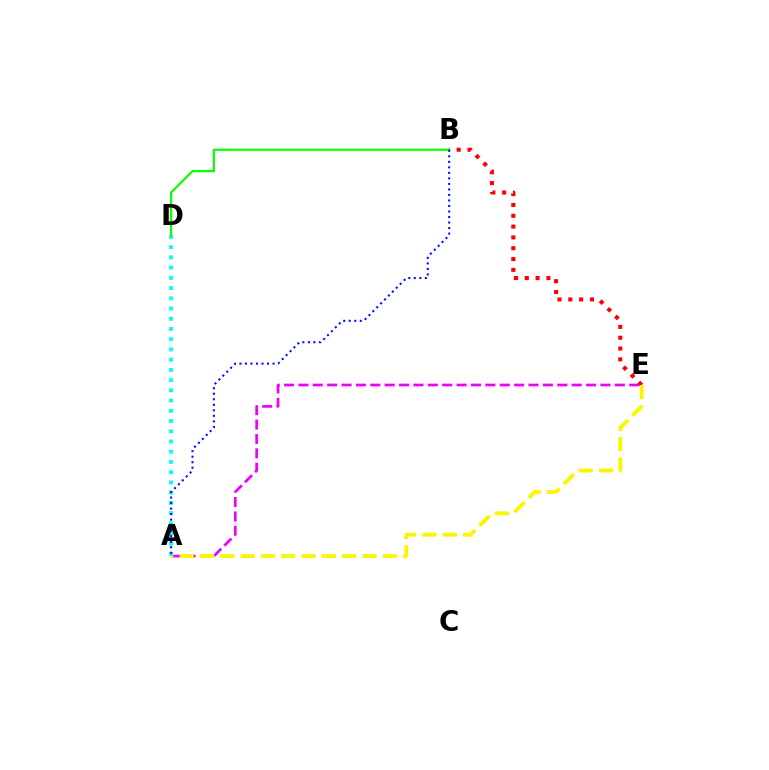{('A', 'E'): [{'color': '#ee00ff', 'line_style': 'dashed', 'thickness': 1.95}, {'color': '#fcf500', 'line_style': 'dashed', 'thickness': 2.76}], ('B', 'E'): [{'color': '#ff0000', 'line_style': 'dotted', 'thickness': 2.94}], ('A', 'D'): [{'color': '#00fff6', 'line_style': 'dotted', 'thickness': 2.78}], ('B', 'D'): [{'color': '#08ff00', 'line_style': 'solid', 'thickness': 1.57}], ('A', 'B'): [{'color': '#0010ff', 'line_style': 'dotted', 'thickness': 1.5}]}